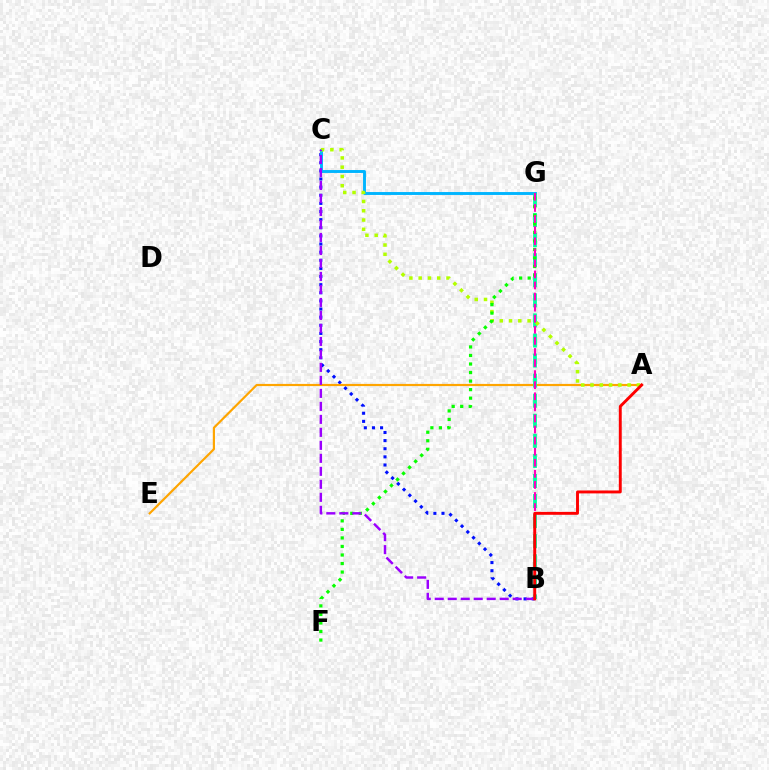{('B', 'C'): [{'color': '#0010ff', 'line_style': 'dotted', 'thickness': 2.21}, {'color': '#9b00ff', 'line_style': 'dashed', 'thickness': 1.77}], ('C', 'G'): [{'color': '#00b5ff', 'line_style': 'solid', 'thickness': 2.09}], ('A', 'E'): [{'color': '#ffa500', 'line_style': 'solid', 'thickness': 1.57}], ('B', 'G'): [{'color': '#00ff9d', 'line_style': 'dashed', 'thickness': 2.73}, {'color': '#ff00bd', 'line_style': 'dashed', 'thickness': 1.51}], ('A', 'C'): [{'color': '#b3ff00', 'line_style': 'dotted', 'thickness': 2.52}], ('F', 'G'): [{'color': '#08ff00', 'line_style': 'dotted', 'thickness': 2.32}], ('A', 'B'): [{'color': '#ff0000', 'line_style': 'solid', 'thickness': 2.1}]}